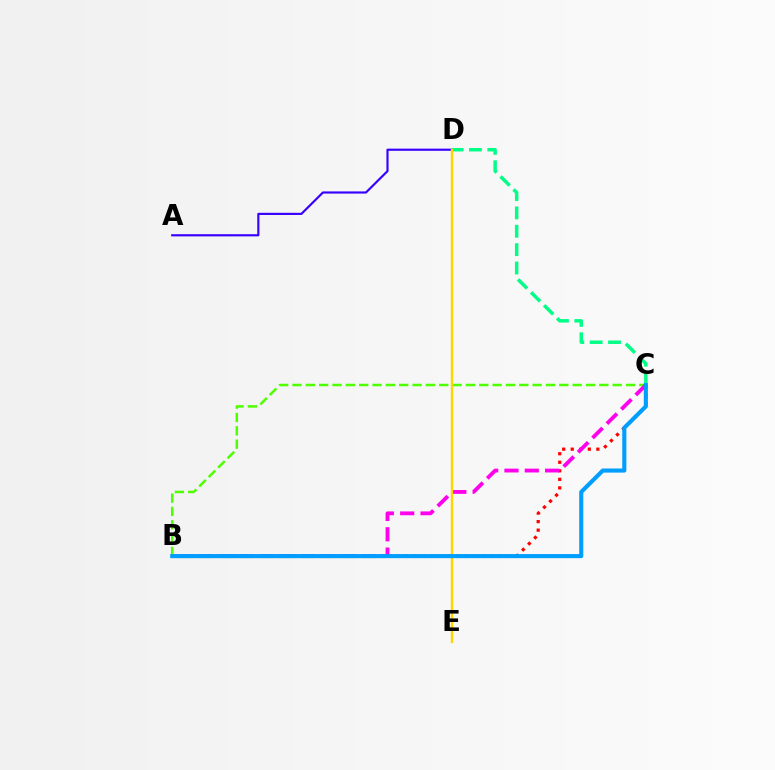{('B', 'C'): [{'color': '#ff0000', 'line_style': 'dotted', 'thickness': 2.32}, {'color': '#4fff00', 'line_style': 'dashed', 'thickness': 1.81}, {'color': '#ff00ed', 'line_style': 'dashed', 'thickness': 2.76}, {'color': '#009eff', 'line_style': 'solid', 'thickness': 2.96}], ('A', 'D'): [{'color': '#3700ff', 'line_style': 'solid', 'thickness': 1.56}], ('C', 'D'): [{'color': '#00ff86', 'line_style': 'dashed', 'thickness': 2.5}], ('D', 'E'): [{'color': '#ffd500', 'line_style': 'solid', 'thickness': 1.71}]}